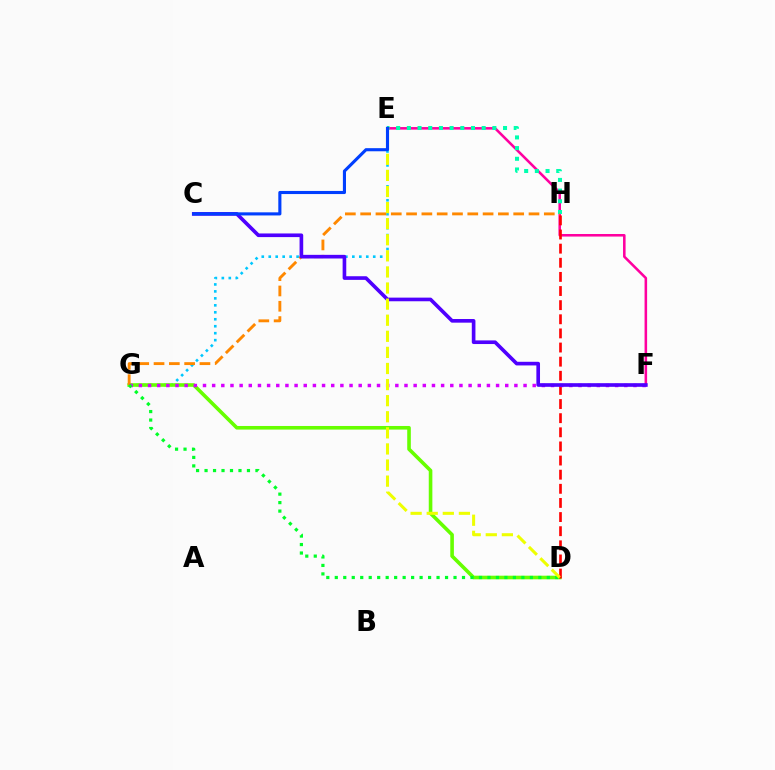{('E', 'G'): [{'color': '#00c7ff', 'line_style': 'dotted', 'thickness': 1.89}], ('E', 'F'): [{'color': '#ff00a0', 'line_style': 'solid', 'thickness': 1.84}], ('D', 'G'): [{'color': '#66ff00', 'line_style': 'solid', 'thickness': 2.6}, {'color': '#00ff27', 'line_style': 'dotted', 'thickness': 2.3}], ('D', 'H'): [{'color': '#ff0000', 'line_style': 'dashed', 'thickness': 1.92}], ('E', 'H'): [{'color': '#00ffaf', 'line_style': 'dotted', 'thickness': 2.9}], ('G', 'H'): [{'color': '#ff8800', 'line_style': 'dashed', 'thickness': 2.08}], ('F', 'G'): [{'color': '#d600ff', 'line_style': 'dotted', 'thickness': 2.49}], ('C', 'F'): [{'color': '#4f00ff', 'line_style': 'solid', 'thickness': 2.62}], ('D', 'E'): [{'color': '#eeff00', 'line_style': 'dashed', 'thickness': 2.19}], ('C', 'E'): [{'color': '#003fff', 'line_style': 'solid', 'thickness': 2.24}]}